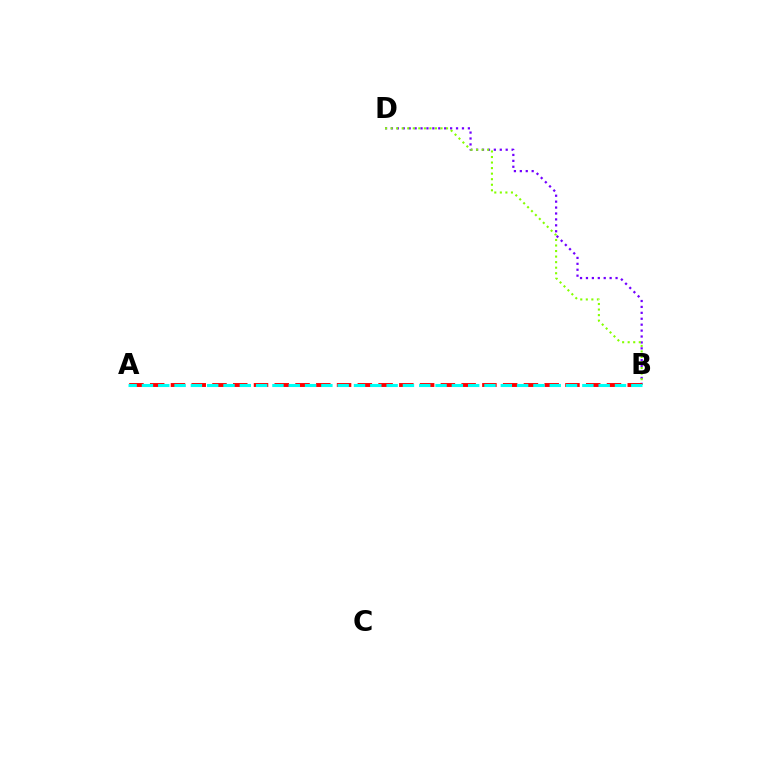{('B', 'D'): [{'color': '#7200ff', 'line_style': 'dotted', 'thickness': 1.61}, {'color': '#84ff00', 'line_style': 'dotted', 'thickness': 1.51}], ('A', 'B'): [{'color': '#ff0000', 'line_style': 'dashed', 'thickness': 2.82}, {'color': '#00fff6', 'line_style': 'dashed', 'thickness': 2.22}]}